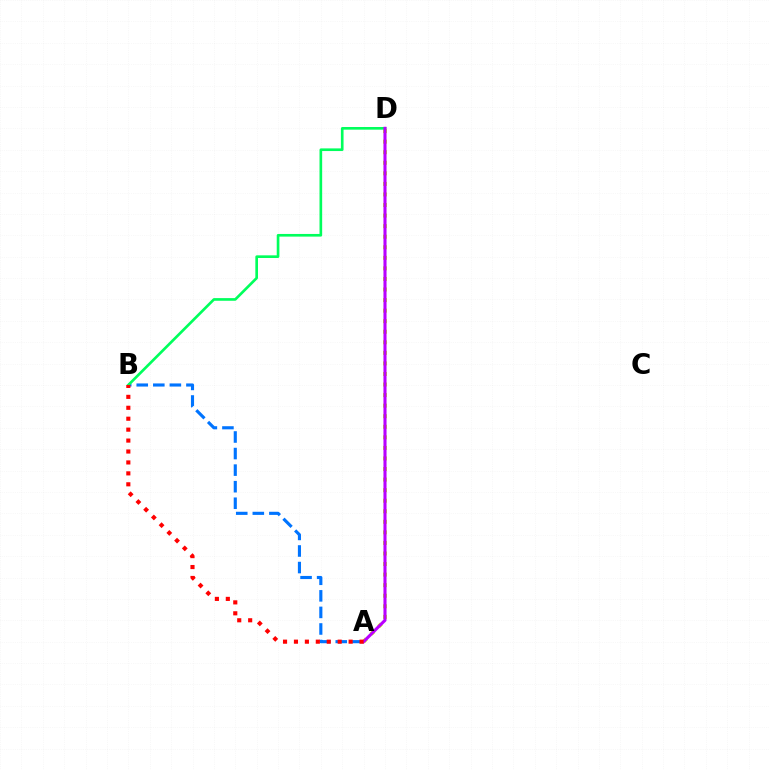{('A', 'B'): [{'color': '#0074ff', 'line_style': 'dashed', 'thickness': 2.25}, {'color': '#ff0000', 'line_style': 'dotted', 'thickness': 2.97}], ('A', 'D'): [{'color': '#d1ff00', 'line_style': 'dotted', 'thickness': 2.87}, {'color': '#b900ff', 'line_style': 'solid', 'thickness': 2.22}], ('B', 'D'): [{'color': '#00ff5c', 'line_style': 'solid', 'thickness': 1.92}]}